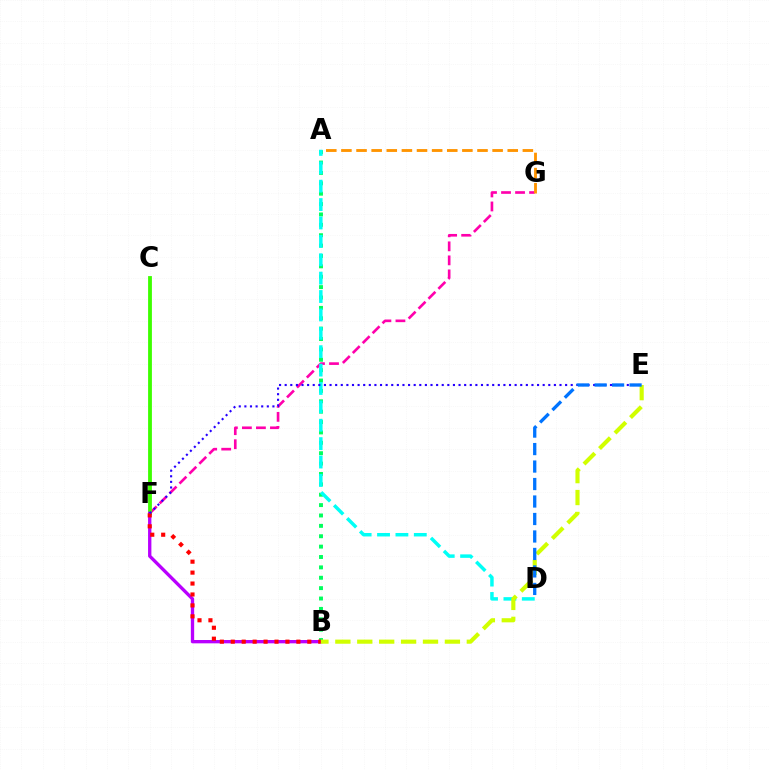{('F', 'G'): [{'color': '#ff00ac', 'line_style': 'dashed', 'thickness': 1.91}], ('C', 'F'): [{'color': '#3dff00', 'line_style': 'solid', 'thickness': 2.74}], ('A', 'B'): [{'color': '#00ff5c', 'line_style': 'dotted', 'thickness': 2.82}], ('A', 'D'): [{'color': '#00fff6', 'line_style': 'dashed', 'thickness': 2.5}], ('B', 'F'): [{'color': '#b900ff', 'line_style': 'solid', 'thickness': 2.39}, {'color': '#ff0000', 'line_style': 'dotted', 'thickness': 2.97}], ('B', 'E'): [{'color': '#d1ff00', 'line_style': 'dashed', 'thickness': 2.98}], ('A', 'G'): [{'color': '#ff9400', 'line_style': 'dashed', 'thickness': 2.05}], ('E', 'F'): [{'color': '#2500ff', 'line_style': 'dotted', 'thickness': 1.52}], ('D', 'E'): [{'color': '#0074ff', 'line_style': 'dashed', 'thickness': 2.37}]}